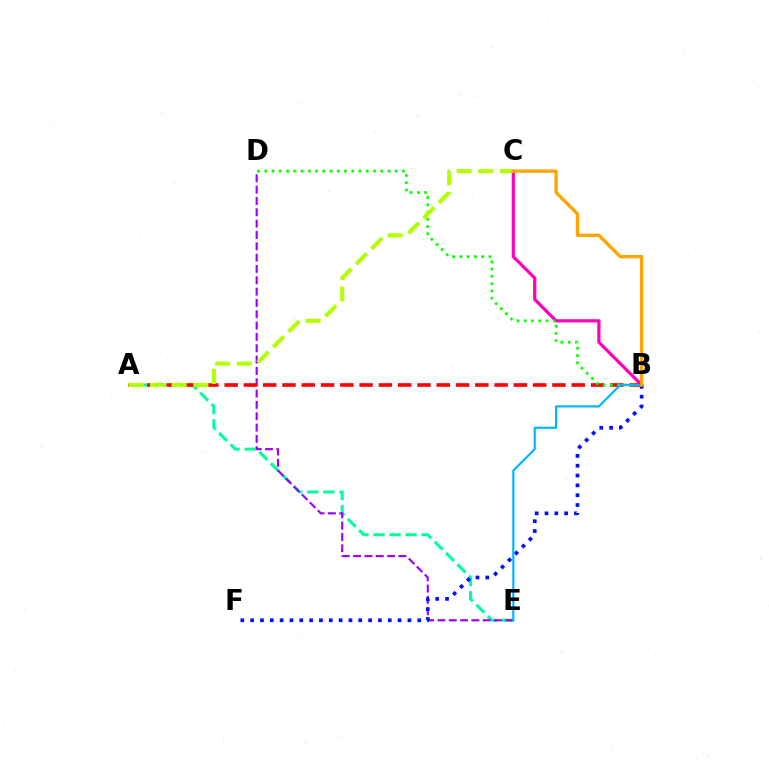{('A', 'E'): [{'color': '#00ff9d', 'line_style': 'dashed', 'thickness': 2.18}], ('B', 'C'): [{'color': '#ff00bd', 'line_style': 'solid', 'thickness': 2.32}, {'color': '#ffa500', 'line_style': 'solid', 'thickness': 2.39}], ('D', 'E'): [{'color': '#9b00ff', 'line_style': 'dashed', 'thickness': 1.54}], ('A', 'B'): [{'color': '#ff0000', 'line_style': 'dashed', 'thickness': 2.62}], ('B', 'D'): [{'color': '#08ff00', 'line_style': 'dotted', 'thickness': 1.97}], ('B', 'F'): [{'color': '#0010ff', 'line_style': 'dotted', 'thickness': 2.67}], ('A', 'C'): [{'color': '#b3ff00', 'line_style': 'dashed', 'thickness': 2.94}], ('B', 'E'): [{'color': '#00b5ff', 'line_style': 'solid', 'thickness': 1.57}]}